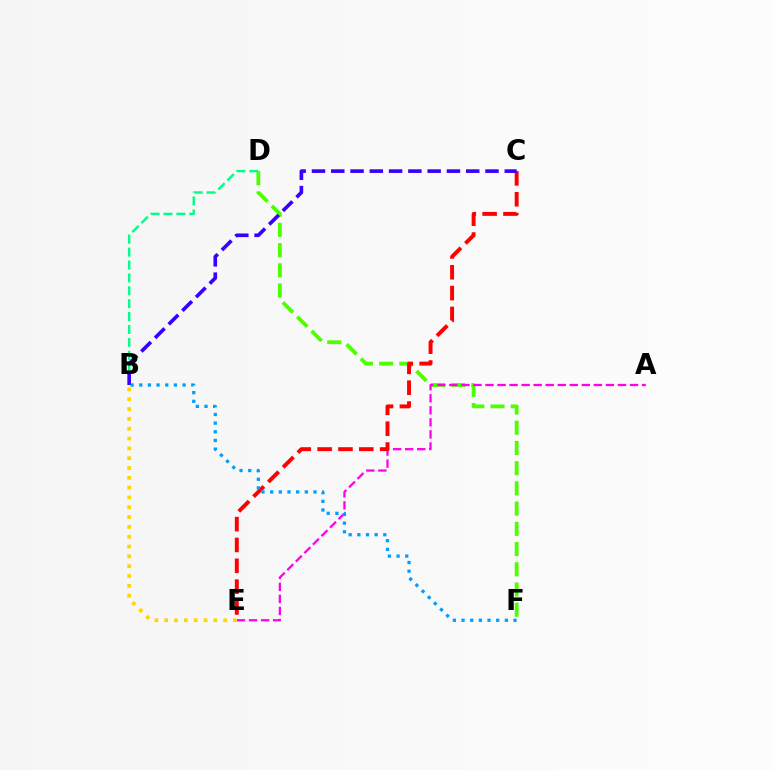{('D', 'F'): [{'color': '#4fff00', 'line_style': 'dashed', 'thickness': 2.75}], ('B', 'D'): [{'color': '#00ff86', 'line_style': 'dashed', 'thickness': 1.75}], ('A', 'E'): [{'color': '#ff00ed', 'line_style': 'dashed', 'thickness': 1.64}], ('C', 'E'): [{'color': '#ff0000', 'line_style': 'dashed', 'thickness': 2.83}], ('B', 'C'): [{'color': '#3700ff', 'line_style': 'dashed', 'thickness': 2.62}], ('B', 'E'): [{'color': '#ffd500', 'line_style': 'dotted', 'thickness': 2.67}], ('B', 'F'): [{'color': '#009eff', 'line_style': 'dotted', 'thickness': 2.35}]}